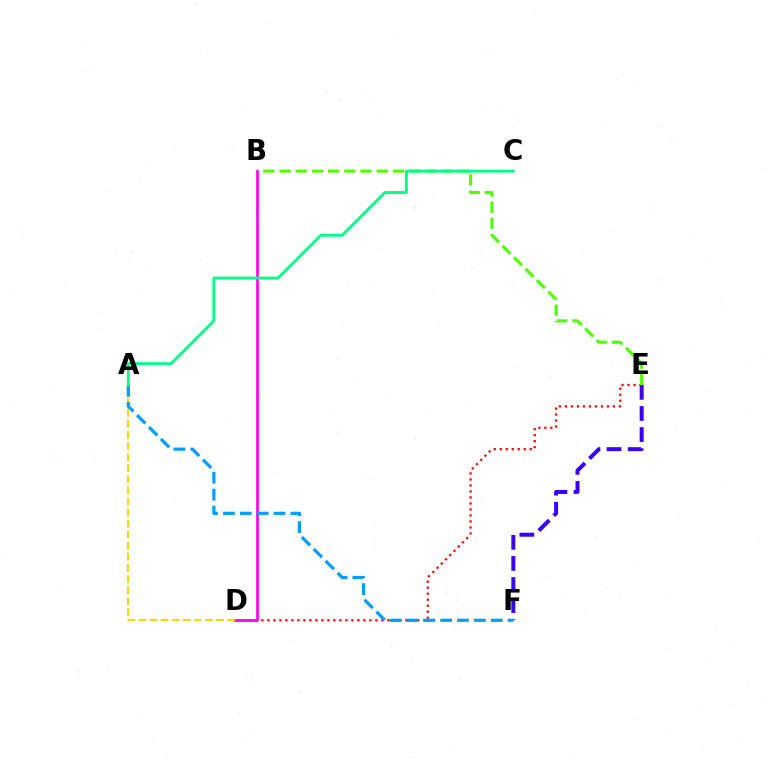{('E', 'F'): [{'color': '#3700ff', 'line_style': 'dashed', 'thickness': 2.87}], ('D', 'E'): [{'color': '#ff0000', 'line_style': 'dotted', 'thickness': 1.63}], ('B', 'E'): [{'color': '#4fff00', 'line_style': 'dashed', 'thickness': 2.2}], ('B', 'D'): [{'color': '#ff00ed', 'line_style': 'solid', 'thickness': 1.94}], ('A', 'D'): [{'color': '#ffd500', 'line_style': 'dashed', 'thickness': 1.51}], ('A', 'F'): [{'color': '#009eff', 'line_style': 'dashed', 'thickness': 2.29}], ('A', 'C'): [{'color': '#00ff86', 'line_style': 'solid', 'thickness': 2.06}]}